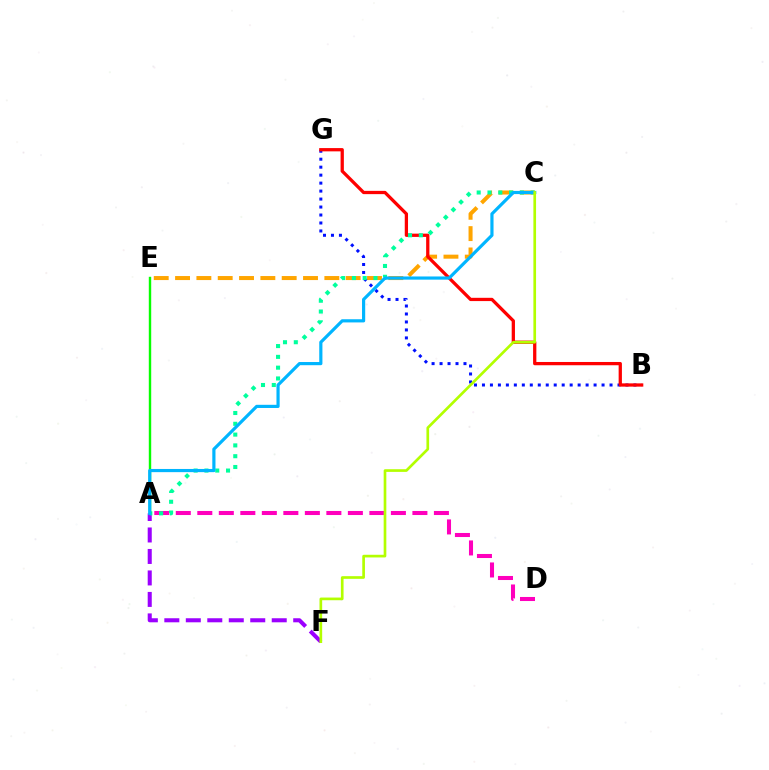{('C', 'E'): [{'color': '#ffa500', 'line_style': 'dashed', 'thickness': 2.9}], ('A', 'F'): [{'color': '#9b00ff', 'line_style': 'dashed', 'thickness': 2.92}], ('B', 'G'): [{'color': '#0010ff', 'line_style': 'dotted', 'thickness': 2.17}, {'color': '#ff0000', 'line_style': 'solid', 'thickness': 2.36}], ('A', 'D'): [{'color': '#ff00bd', 'line_style': 'dashed', 'thickness': 2.92}], ('A', 'C'): [{'color': '#00ff9d', 'line_style': 'dotted', 'thickness': 2.93}, {'color': '#00b5ff', 'line_style': 'solid', 'thickness': 2.29}], ('A', 'E'): [{'color': '#08ff00', 'line_style': 'solid', 'thickness': 1.74}], ('C', 'F'): [{'color': '#b3ff00', 'line_style': 'solid', 'thickness': 1.93}]}